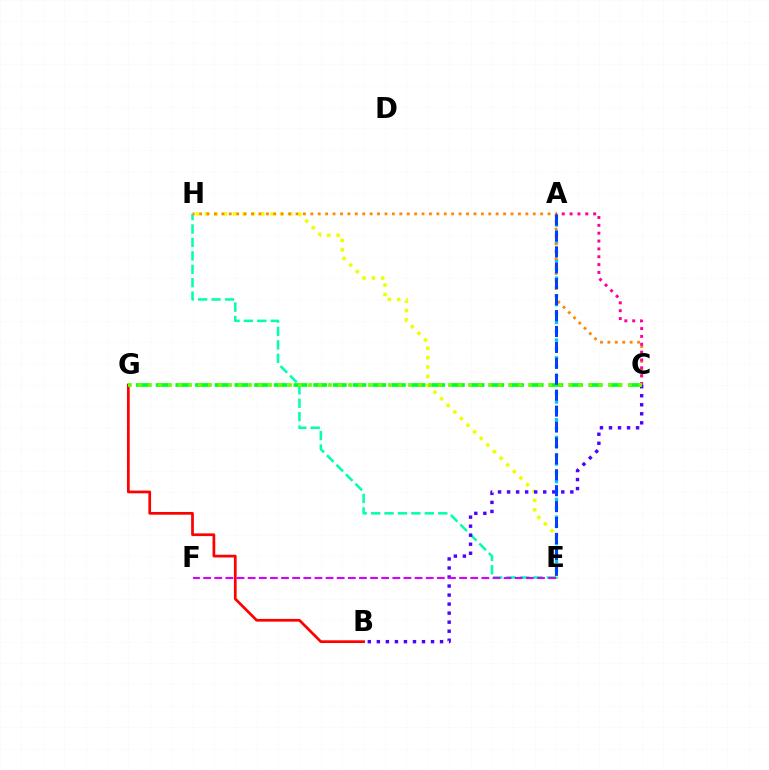{('E', 'H'): [{'color': '#eeff00', 'line_style': 'dotted', 'thickness': 2.54}, {'color': '#00ffaf', 'line_style': 'dashed', 'thickness': 1.82}], ('A', 'E'): [{'color': '#00c7ff', 'line_style': 'dotted', 'thickness': 2.4}, {'color': '#003fff', 'line_style': 'dashed', 'thickness': 2.16}], ('B', 'C'): [{'color': '#4f00ff', 'line_style': 'dotted', 'thickness': 2.45}], ('C', 'H'): [{'color': '#ff8800', 'line_style': 'dotted', 'thickness': 2.01}], ('A', 'C'): [{'color': '#ff00a0', 'line_style': 'dotted', 'thickness': 2.13}], ('B', 'G'): [{'color': '#ff0000', 'line_style': 'solid', 'thickness': 1.96}], ('C', 'G'): [{'color': '#00ff27', 'line_style': 'dashed', 'thickness': 2.67}, {'color': '#66ff00', 'line_style': 'dotted', 'thickness': 2.72}], ('E', 'F'): [{'color': '#d600ff', 'line_style': 'dashed', 'thickness': 1.51}]}